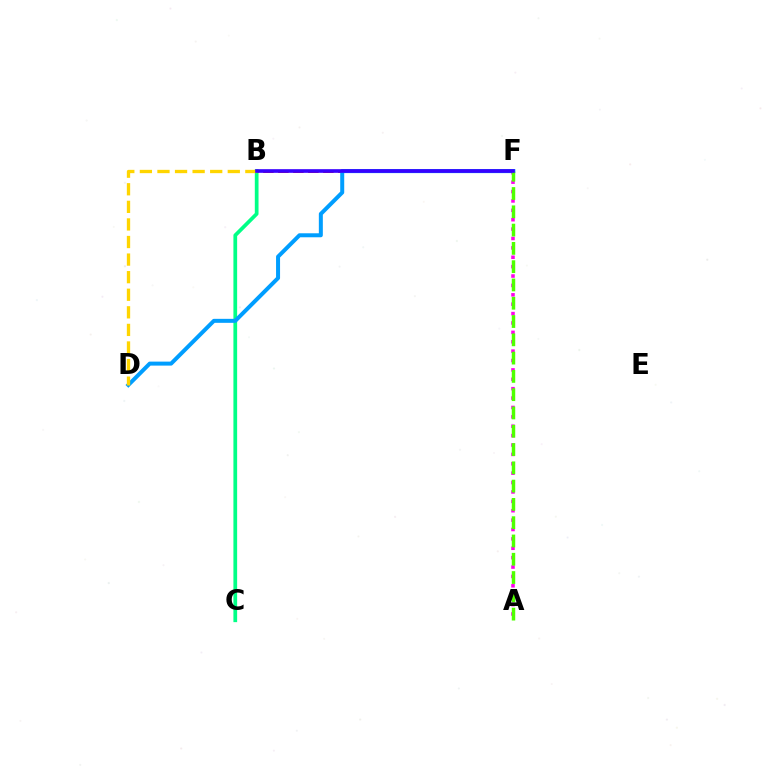{('B', 'F'): [{'color': '#ff0000', 'line_style': 'dashed', 'thickness': 2.04}, {'color': '#3700ff', 'line_style': 'solid', 'thickness': 2.62}], ('A', 'F'): [{'color': '#ff00ed', 'line_style': 'dotted', 'thickness': 2.55}, {'color': '#4fff00', 'line_style': 'dashed', 'thickness': 2.48}], ('B', 'C'): [{'color': '#00ff86', 'line_style': 'solid', 'thickness': 2.68}], ('D', 'F'): [{'color': '#009eff', 'line_style': 'solid', 'thickness': 2.88}], ('B', 'D'): [{'color': '#ffd500', 'line_style': 'dashed', 'thickness': 2.39}]}